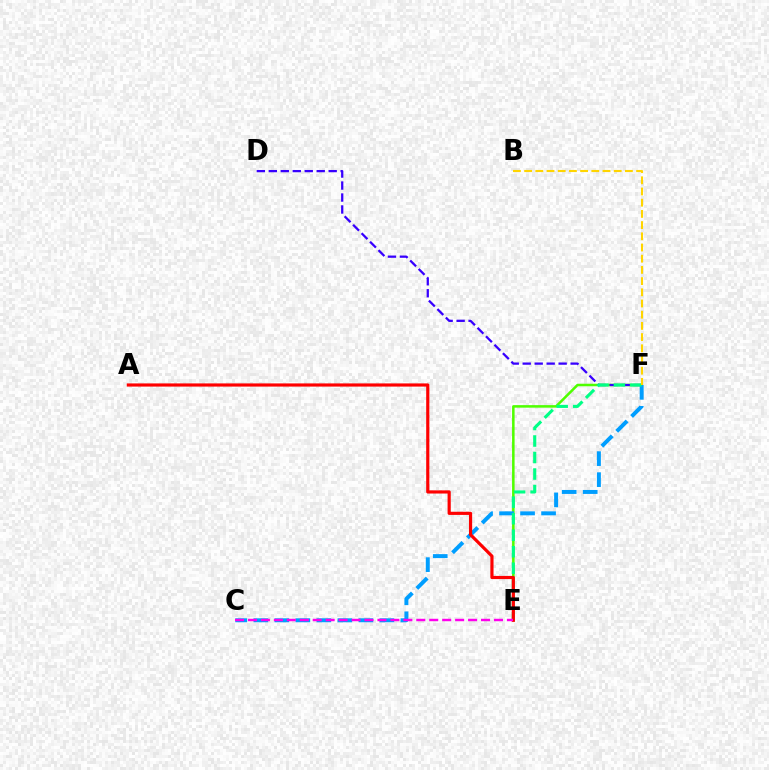{('E', 'F'): [{'color': '#4fff00', 'line_style': 'solid', 'thickness': 1.82}, {'color': '#00ff86', 'line_style': 'dashed', 'thickness': 2.24}], ('D', 'F'): [{'color': '#3700ff', 'line_style': 'dashed', 'thickness': 1.63}], ('C', 'F'): [{'color': '#009eff', 'line_style': 'dashed', 'thickness': 2.85}], ('B', 'F'): [{'color': '#ffd500', 'line_style': 'dashed', 'thickness': 1.52}], ('A', 'E'): [{'color': '#ff0000', 'line_style': 'solid', 'thickness': 2.28}], ('C', 'E'): [{'color': '#ff00ed', 'line_style': 'dashed', 'thickness': 1.76}]}